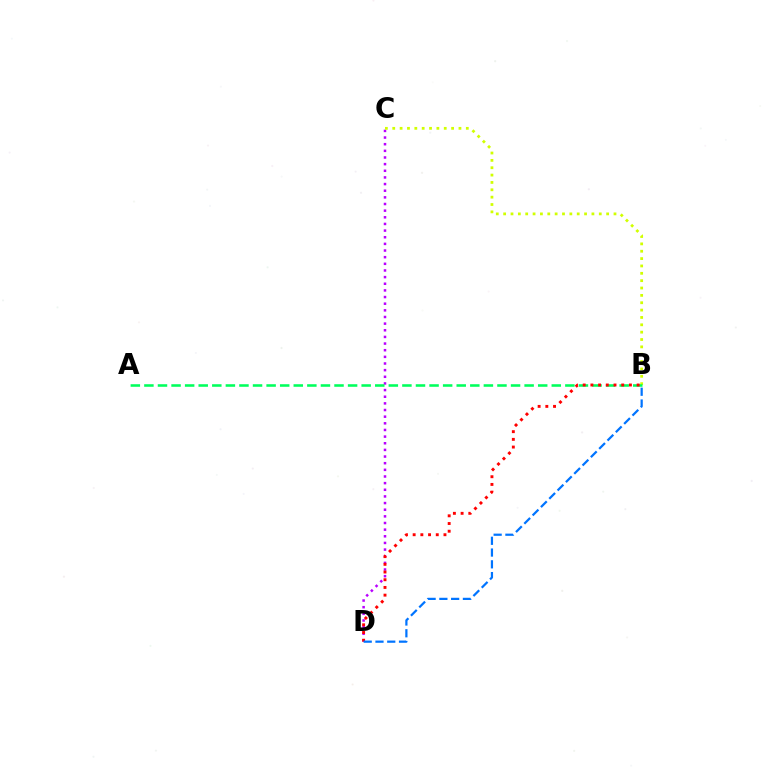{('C', 'D'): [{'color': '#b900ff', 'line_style': 'dotted', 'thickness': 1.81}], ('B', 'C'): [{'color': '#d1ff00', 'line_style': 'dotted', 'thickness': 2.0}], ('A', 'B'): [{'color': '#00ff5c', 'line_style': 'dashed', 'thickness': 1.84}], ('B', 'D'): [{'color': '#ff0000', 'line_style': 'dotted', 'thickness': 2.09}, {'color': '#0074ff', 'line_style': 'dashed', 'thickness': 1.6}]}